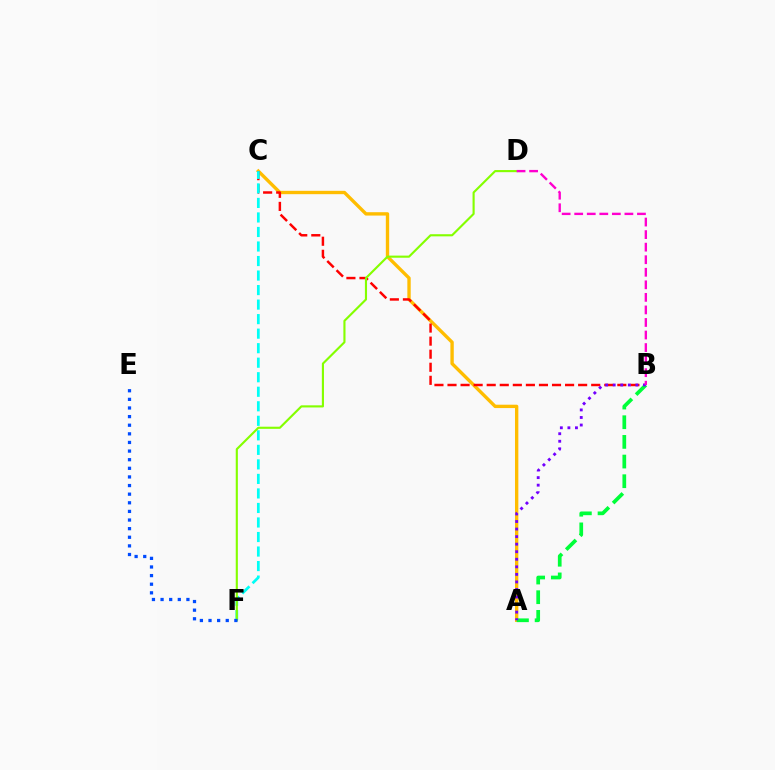{('A', 'C'): [{'color': '#ffbd00', 'line_style': 'solid', 'thickness': 2.42}], ('B', 'C'): [{'color': '#ff0000', 'line_style': 'dashed', 'thickness': 1.77}], ('A', 'B'): [{'color': '#00ff39', 'line_style': 'dashed', 'thickness': 2.67}, {'color': '#7200ff', 'line_style': 'dotted', 'thickness': 2.05}], ('C', 'F'): [{'color': '#00fff6', 'line_style': 'dashed', 'thickness': 1.97}], ('D', 'F'): [{'color': '#84ff00', 'line_style': 'solid', 'thickness': 1.53}], ('B', 'D'): [{'color': '#ff00cf', 'line_style': 'dashed', 'thickness': 1.71}], ('E', 'F'): [{'color': '#004bff', 'line_style': 'dotted', 'thickness': 2.34}]}